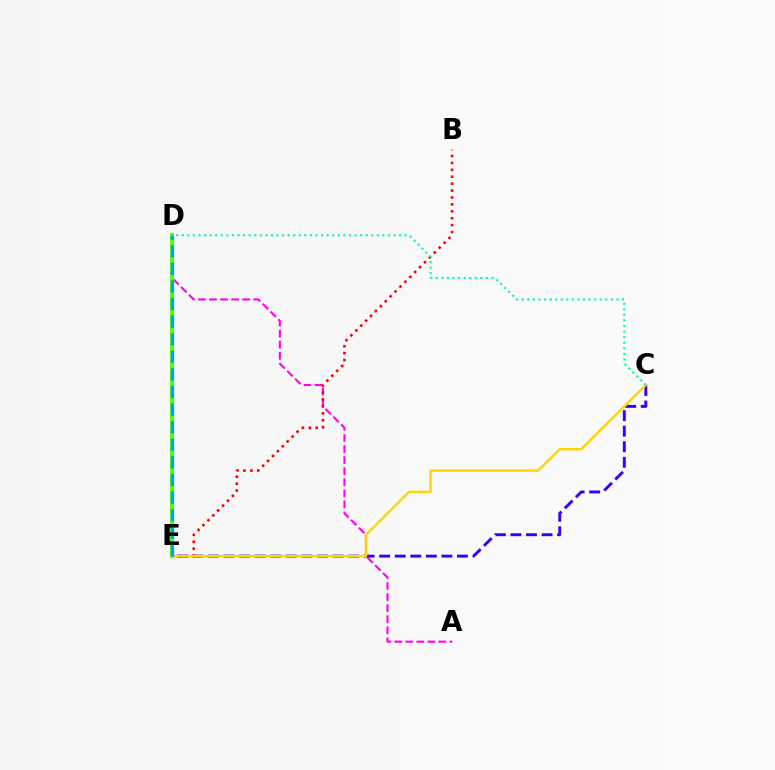{('A', 'D'): [{'color': '#ff00ed', 'line_style': 'dashed', 'thickness': 1.5}], ('C', 'E'): [{'color': '#3700ff', 'line_style': 'dashed', 'thickness': 2.11}, {'color': '#ffd500', 'line_style': 'solid', 'thickness': 1.76}], ('B', 'E'): [{'color': '#ff0000', 'line_style': 'dotted', 'thickness': 1.88}], ('D', 'E'): [{'color': '#4fff00', 'line_style': 'solid', 'thickness': 2.83}, {'color': '#009eff', 'line_style': 'dashed', 'thickness': 2.39}], ('C', 'D'): [{'color': '#00ff86', 'line_style': 'dotted', 'thickness': 1.51}]}